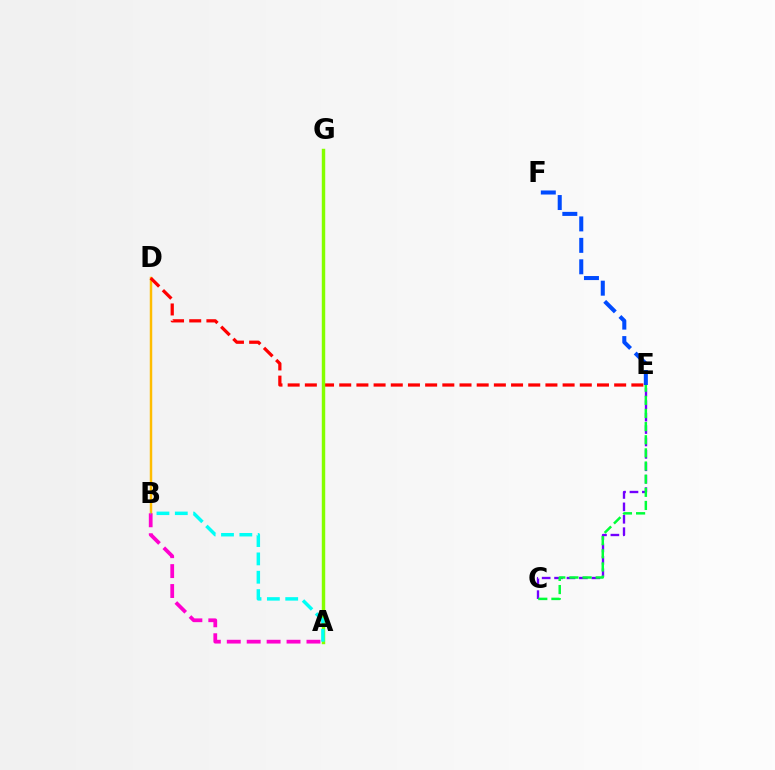{('B', 'D'): [{'color': '#ffbd00', 'line_style': 'solid', 'thickness': 1.77}], ('C', 'E'): [{'color': '#7200ff', 'line_style': 'dashed', 'thickness': 1.69}, {'color': '#00ff39', 'line_style': 'dashed', 'thickness': 1.78}], ('A', 'B'): [{'color': '#ff00cf', 'line_style': 'dashed', 'thickness': 2.71}, {'color': '#00fff6', 'line_style': 'dashed', 'thickness': 2.49}], ('E', 'F'): [{'color': '#004bff', 'line_style': 'dashed', 'thickness': 2.91}], ('D', 'E'): [{'color': '#ff0000', 'line_style': 'dashed', 'thickness': 2.33}], ('A', 'G'): [{'color': '#84ff00', 'line_style': 'solid', 'thickness': 2.47}]}